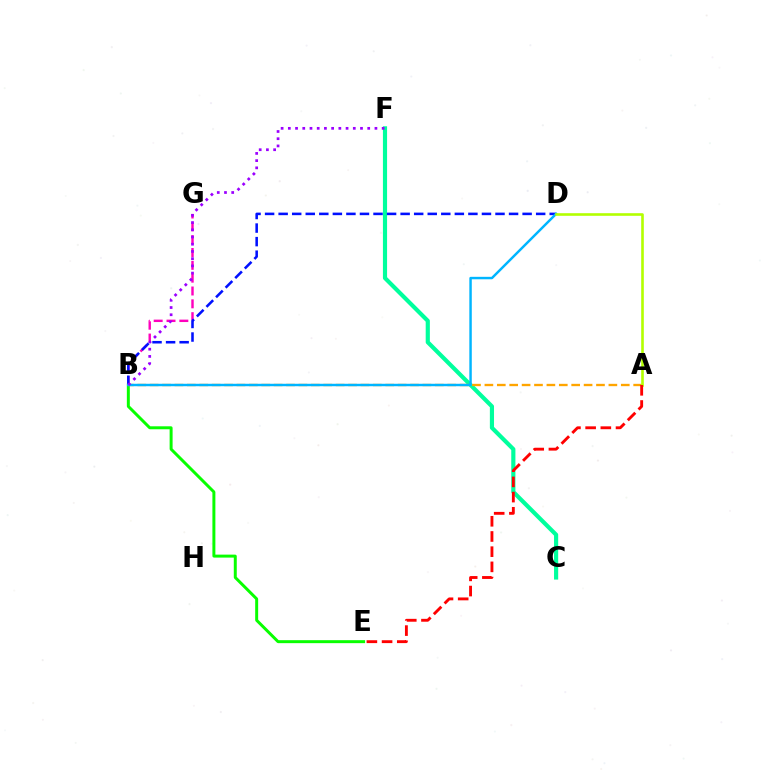{('B', 'E'): [{'color': '#08ff00', 'line_style': 'solid', 'thickness': 2.14}], ('B', 'G'): [{'color': '#ff00bd', 'line_style': 'dashed', 'thickness': 1.74}], ('C', 'F'): [{'color': '#00ff9d', 'line_style': 'solid', 'thickness': 2.99}], ('B', 'D'): [{'color': '#0010ff', 'line_style': 'dashed', 'thickness': 1.84}, {'color': '#00b5ff', 'line_style': 'solid', 'thickness': 1.77}], ('A', 'B'): [{'color': '#ffa500', 'line_style': 'dashed', 'thickness': 1.68}], ('B', 'F'): [{'color': '#9b00ff', 'line_style': 'dotted', 'thickness': 1.96}], ('A', 'D'): [{'color': '#b3ff00', 'line_style': 'solid', 'thickness': 1.88}], ('A', 'E'): [{'color': '#ff0000', 'line_style': 'dashed', 'thickness': 2.06}]}